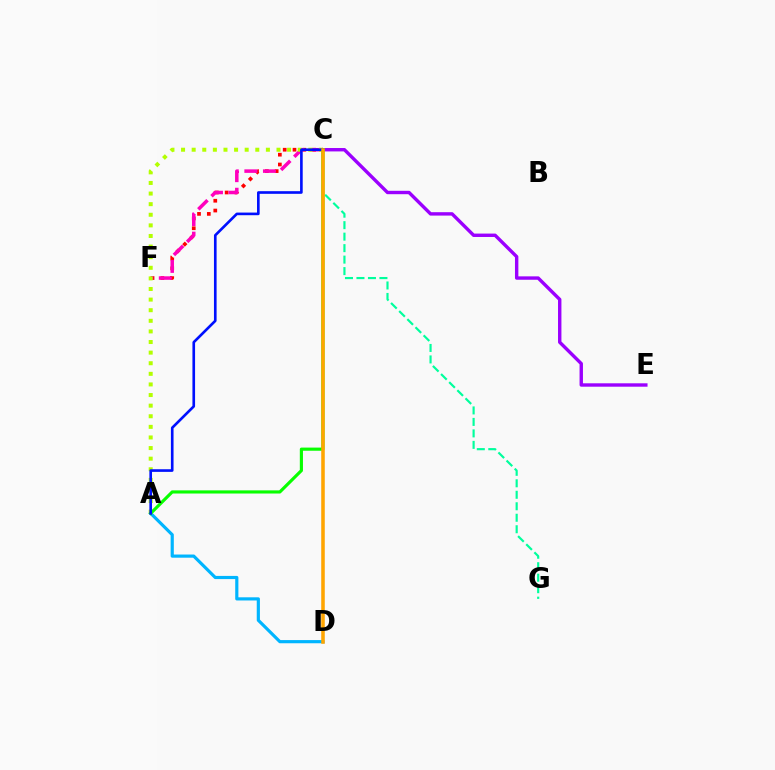{('C', 'G'): [{'color': '#00ff9d', 'line_style': 'dashed', 'thickness': 1.56}], ('A', 'D'): [{'color': '#00b5ff', 'line_style': 'solid', 'thickness': 2.28}], ('C', 'F'): [{'color': '#ff0000', 'line_style': 'dotted', 'thickness': 2.66}, {'color': '#ff00bd', 'line_style': 'dashed', 'thickness': 2.53}], ('A', 'C'): [{'color': '#b3ff00', 'line_style': 'dotted', 'thickness': 2.88}, {'color': '#08ff00', 'line_style': 'solid', 'thickness': 2.27}, {'color': '#0010ff', 'line_style': 'solid', 'thickness': 1.9}], ('C', 'E'): [{'color': '#9b00ff', 'line_style': 'solid', 'thickness': 2.45}], ('C', 'D'): [{'color': '#ffa500', 'line_style': 'solid', 'thickness': 2.56}]}